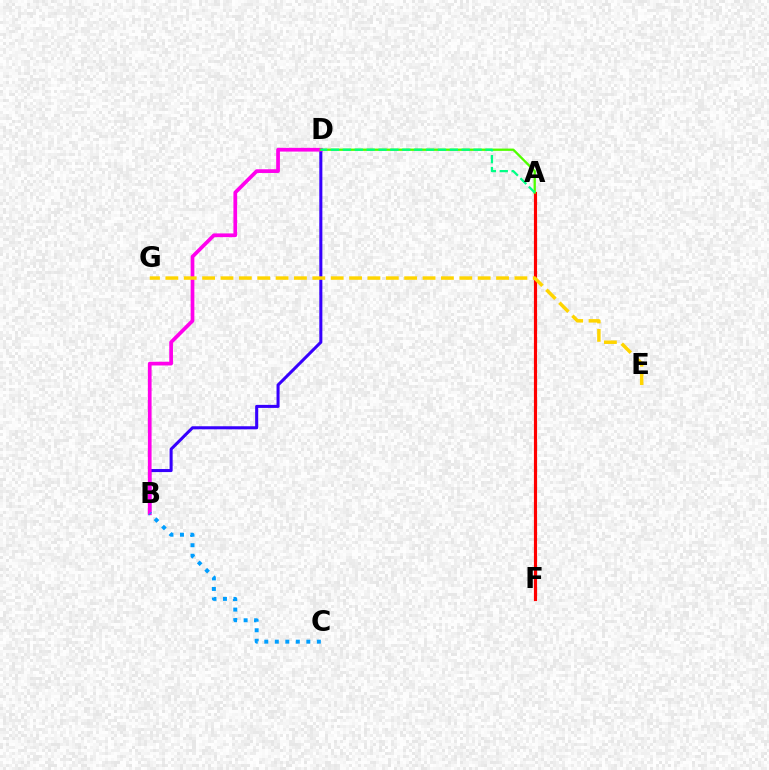{('B', 'D'): [{'color': '#3700ff', 'line_style': 'solid', 'thickness': 2.19}, {'color': '#ff00ed', 'line_style': 'solid', 'thickness': 2.68}], ('A', 'F'): [{'color': '#ff0000', 'line_style': 'solid', 'thickness': 2.27}], ('A', 'D'): [{'color': '#4fff00', 'line_style': 'solid', 'thickness': 1.66}, {'color': '#00ff86', 'line_style': 'dashed', 'thickness': 1.61}], ('E', 'G'): [{'color': '#ffd500', 'line_style': 'dashed', 'thickness': 2.5}], ('B', 'C'): [{'color': '#009eff', 'line_style': 'dotted', 'thickness': 2.86}]}